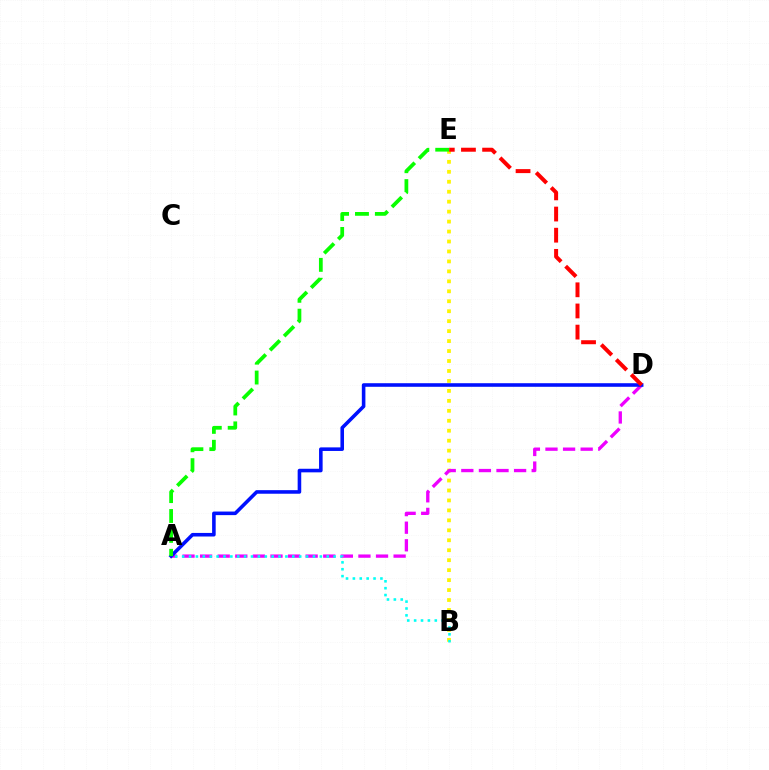{('B', 'E'): [{'color': '#fcf500', 'line_style': 'dotted', 'thickness': 2.71}], ('A', 'D'): [{'color': '#ee00ff', 'line_style': 'dashed', 'thickness': 2.39}, {'color': '#0010ff', 'line_style': 'solid', 'thickness': 2.58}], ('A', 'E'): [{'color': '#08ff00', 'line_style': 'dashed', 'thickness': 2.7}], ('A', 'B'): [{'color': '#00fff6', 'line_style': 'dotted', 'thickness': 1.87}], ('D', 'E'): [{'color': '#ff0000', 'line_style': 'dashed', 'thickness': 2.87}]}